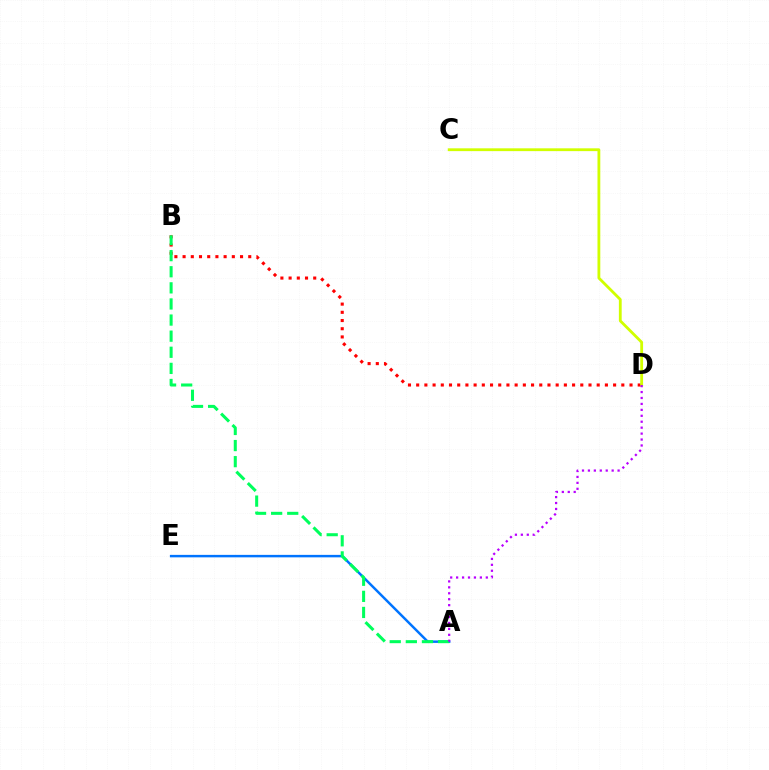{('A', 'E'): [{'color': '#0074ff', 'line_style': 'solid', 'thickness': 1.78}], ('B', 'D'): [{'color': '#ff0000', 'line_style': 'dotted', 'thickness': 2.23}], ('A', 'B'): [{'color': '#00ff5c', 'line_style': 'dashed', 'thickness': 2.19}], ('C', 'D'): [{'color': '#d1ff00', 'line_style': 'solid', 'thickness': 2.03}], ('A', 'D'): [{'color': '#b900ff', 'line_style': 'dotted', 'thickness': 1.61}]}